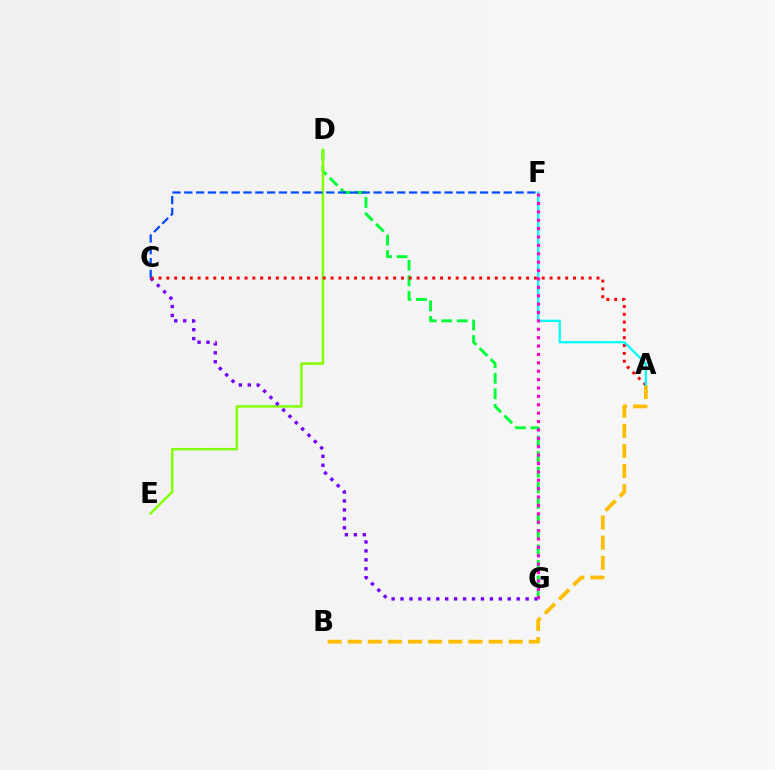{('D', 'G'): [{'color': '#00ff39', 'line_style': 'dashed', 'thickness': 2.11}], ('A', 'B'): [{'color': '#ffbd00', 'line_style': 'dashed', 'thickness': 2.73}], ('D', 'E'): [{'color': '#84ff00', 'line_style': 'solid', 'thickness': 1.79}], ('C', 'G'): [{'color': '#7200ff', 'line_style': 'dotted', 'thickness': 2.43}], ('A', 'C'): [{'color': '#ff0000', 'line_style': 'dotted', 'thickness': 2.12}], ('A', 'F'): [{'color': '#00fff6', 'line_style': 'solid', 'thickness': 1.64}], ('C', 'F'): [{'color': '#004bff', 'line_style': 'dashed', 'thickness': 1.61}], ('F', 'G'): [{'color': '#ff00cf', 'line_style': 'dotted', 'thickness': 2.28}]}